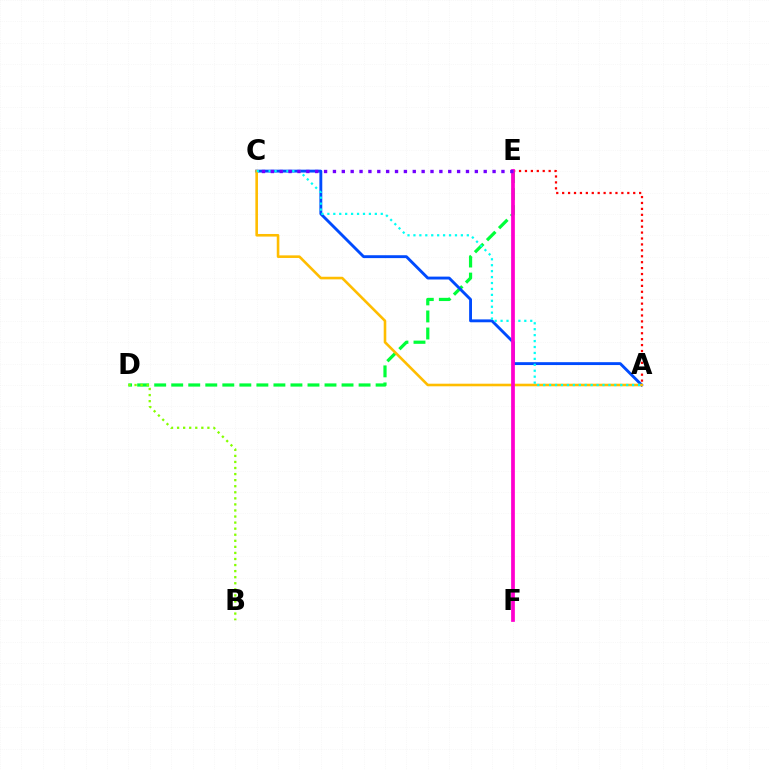{('D', 'E'): [{'color': '#00ff39', 'line_style': 'dashed', 'thickness': 2.31}], ('B', 'D'): [{'color': '#84ff00', 'line_style': 'dotted', 'thickness': 1.65}], ('A', 'C'): [{'color': '#004bff', 'line_style': 'solid', 'thickness': 2.07}, {'color': '#ffbd00', 'line_style': 'solid', 'thickness': 1.87}, {'color': '#00fff6', 'line_style': 'dotted', 'thickness': 1.61}], ('A', 'E'): [{'color': '#ff0000', 'line_style': 'dotted', 'thickness': 1.61}], ('E', 'F'): [{'color': '#ff00cf', 'line_style': 'solid', 'thickness': 2.69}], ('C', 'E'): [{'color': '#7200ff', 'line_style': 'dotted', 'thickness': 2.41}]}